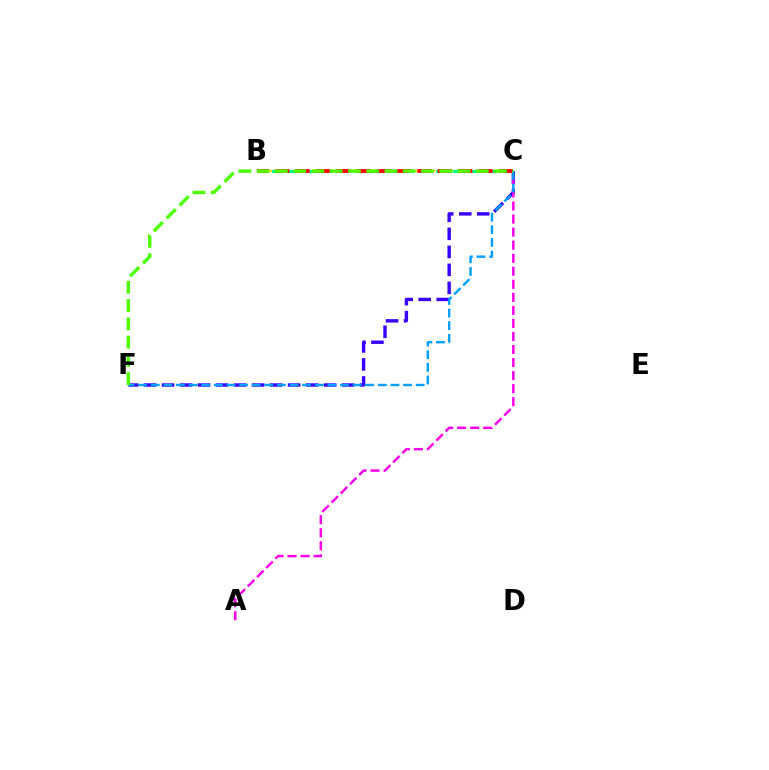{('B', 'C'): [{'color': '#ffd500', 'line_style': 'dashed', 'thickness': 1.65}, {'color': '#00ff86', 'line_style': 'dashed', 'thickness': 2.23}, {'color': '#ff0000', 'line_style': 'dashed', 'thickness': 2.76}], ('C', 'F'): [{'color': '#3700ff', 'line_style': 'dashed', 'thickness': 2.45}, {'color': '#009eff', 'line_style': 'dashed', 'thickness': 1.71}, {'color': '#4fff00', 'line_style': 'dashed', 'thickness': 2.48}], ('A', 'C'): [{'color': '#ff00ed', 'line_style': 'dashed', 'thickness': 1.77}]}